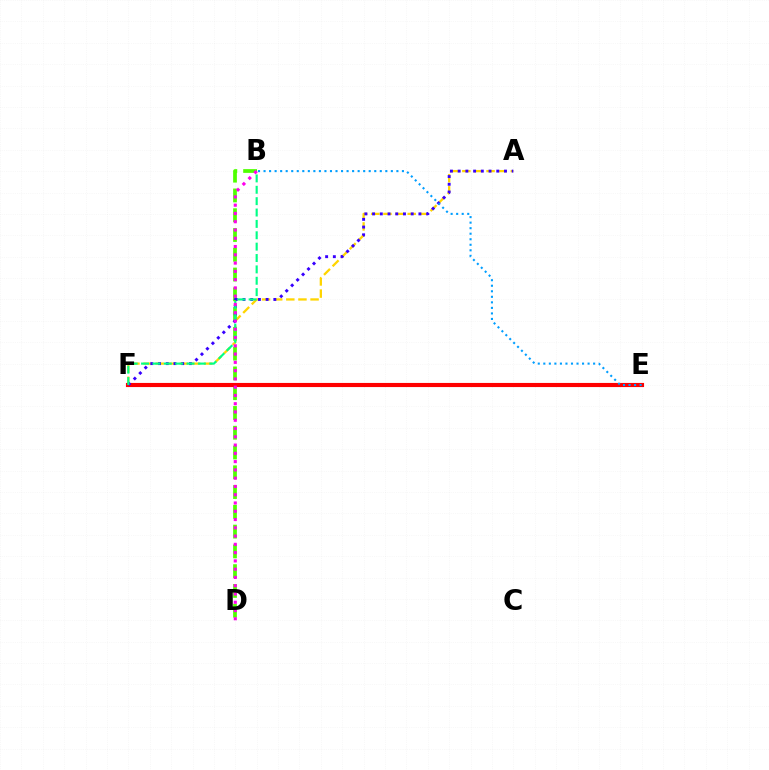{('A', 'F'): [{'color': '#ffd500', 'line_style': 'dashed', 'thickness': 1.65}, {'color': '#3700ff', 'line_style': 'dotted', 'thickness': 2.1}], ('B', 'D'): [{'color': '#4fff00', 'line_style': 'dashed', 'thickness': 2.69}, {'color': '#ff00ed', 'line_style': 'dotted', 'thickness': 2.25}], ('E', 'F'): [{'color': '#ff0000', 'line_style': 'solid', 'thickness': 2.97}], ('B', 'F'): [{'color': '#00ff86', 'line_style': 'dashed', 'thickness': 1.54}], ('B', 'E'): [{'color': '#009eff', 'line_style': 'dotted', 'thickness': 1.5}]}